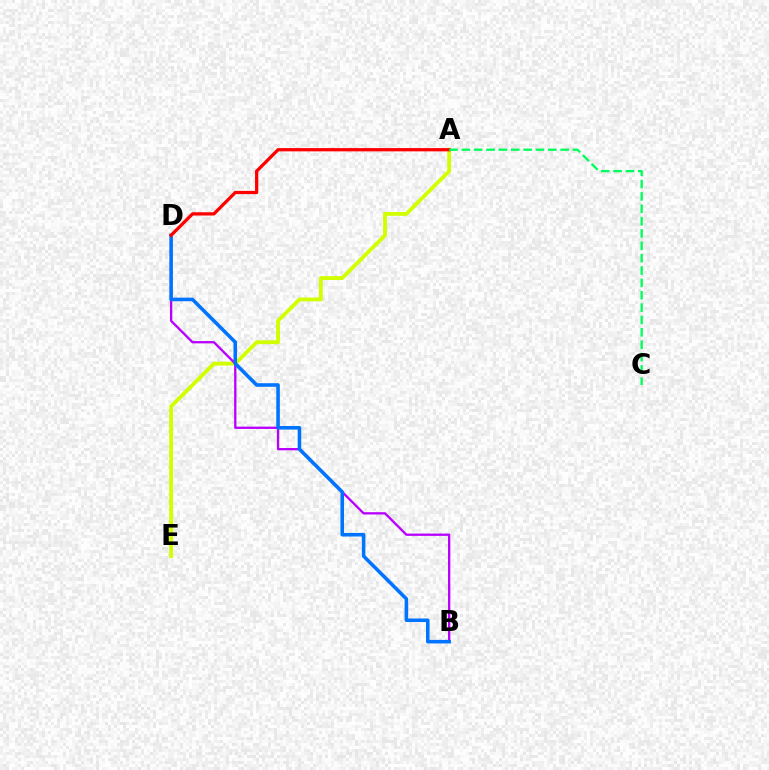{('A', 'E'): [{'color': '#d1ff00', 'line_style': 'solid', 'thickness': 2.77}], ('B', 'D'): [{'color': '#b900ff', 'line_style': 'solid', 'thickness': 1.66}, {'color': '#0074ff', 'line_style': 'solid', 'thickness': 2.57}], ('A', 'D'): [{'color': '#ff0000', 'line_style': 'solid', 'thickness': 2.35}], ('A', 'C'): [{'color': '#00ff5c', 'line_style': 'dashed', 'thickness': 1.68}]}